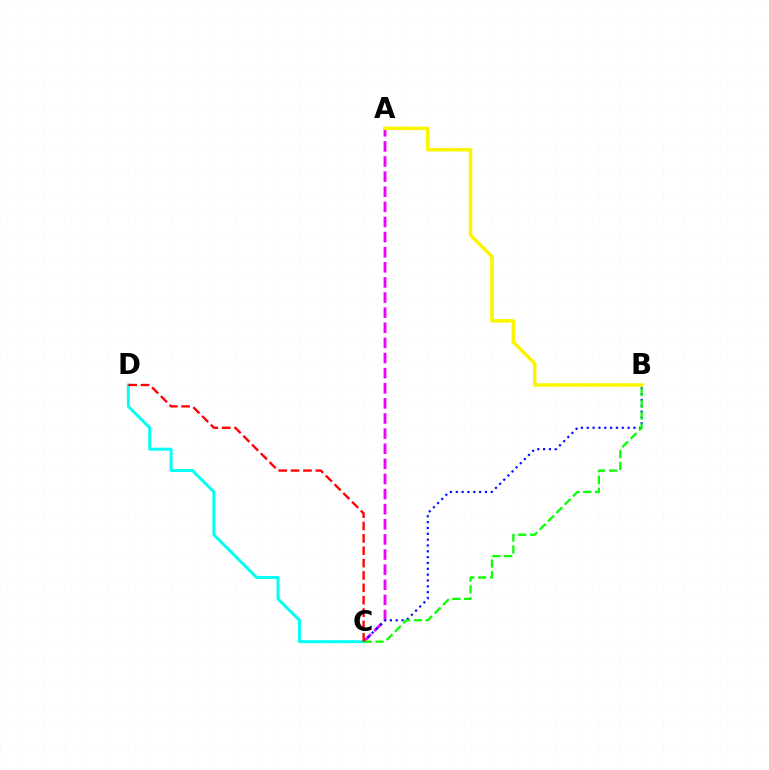{('A', 'C'): [{'color': '#ee00ff', 'line_style': 'dashed', 'thickness': 2.05}], ('B', 'C'): [{'color': '#0010ff', 'line_style': 'dotted', 'thickness': 1.59}, {'color': '#08ff00', 'line_style': 'dashed', 'thickness': 1.61}], ('C', 'D'): [{'color': '#00fff6', 'line_style': 'solid', 'thickness': 2.13}, {'color': '#ff0000', 'line_style': 'dashed', 'thickness': 1.68}], ('A', 'B'): [{'color': '#fcf500', 'line_style': 'solid', 'thickness': 2.54}]}